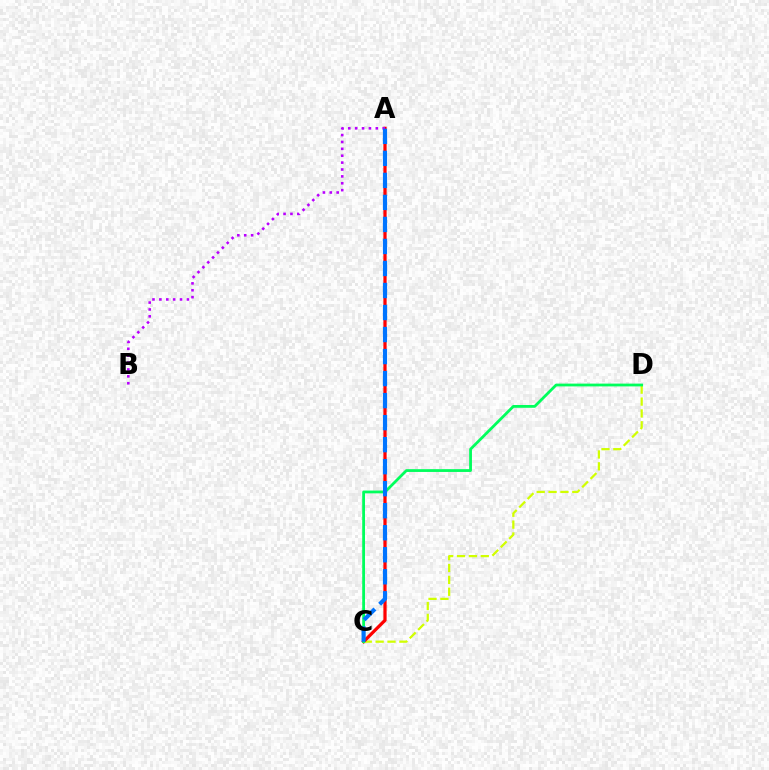{('C', 'D'): [{'color': '#d1ff00', 'line_style': 'dashed', 'thickness': 1.61}, {'color': '#00ff5c', 'line_style': 'solid', 'thickness': 2.01}], ('A', 'C'): [{'color': '#ff0000', 'line_style': 'solid', 'thickness': 2.33}, {'color': '#0074ff', 'line_style': 'dashed', 'thickness': 2.99}], ('A', 'B'): [{'color': '#b900ff', 'line_style': 'dotted', 'thickness': 1.87}]}